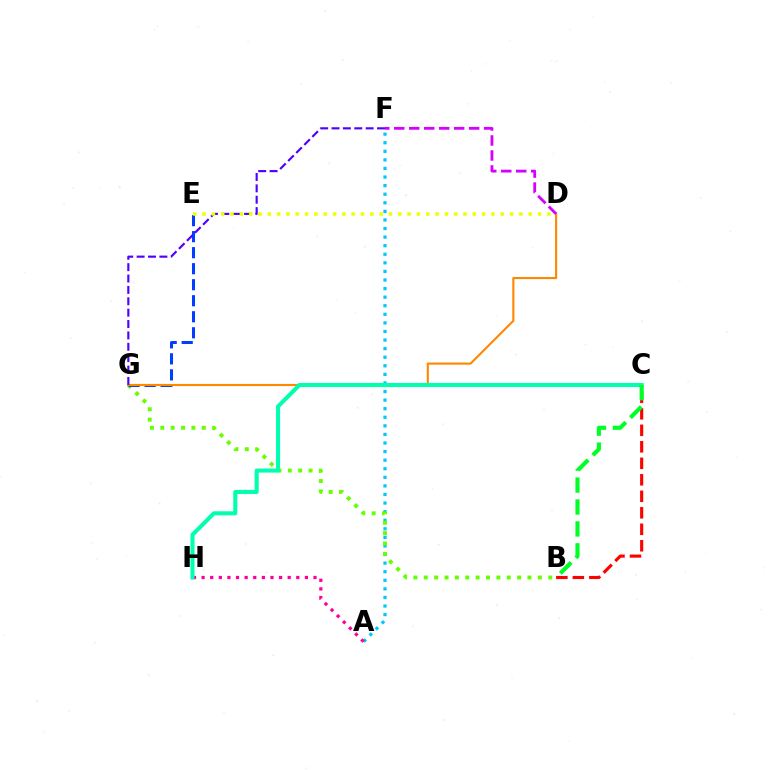{('A', 'F'): [{'color': '#00c7ff', 'line_style': 'dotted', 'thickness': 2.33}], ('B', 'C'): [{'color': '#ff0000', 'line_style': 'dashed', 'thickness': 2.24}, {'color': '#00ff27', 'line_style': 'dashed', 'thickness': 2.98}], ('B', 'G'): [{'color': '#66ff00', 'line_style': 'dotted', 'thickness': 2.82}], ('E', 'G'): [{'color': '#003fff', 'line_style': 'dashed', 'thickness': 2.18}], ('D', 'G'): [{'color': '#ff8800', 'line_style': 'solid', 'thickness': 1.53}], ('D', 'F'): [{'color': '#d600ff', 'line_style': 'dashed', 'thickness': 2.03}], ('F', 'G'): [{'color': '#4f00ff', 'line_style': 'dashed', 'thickness': 1.55}], ('A', 'H'): [{'color': '#ff00a0', 'line_style': 'dotted', 'thickness': 2.34}], ('C', 'H'): [{'color': '#00ffaf', 'line_style': 'solid', 'thickness': 2.93}], ('D', 'E'): [{'color': '#eeff00', 'line_style': 'dotted', 'thickness': 2.53}]}